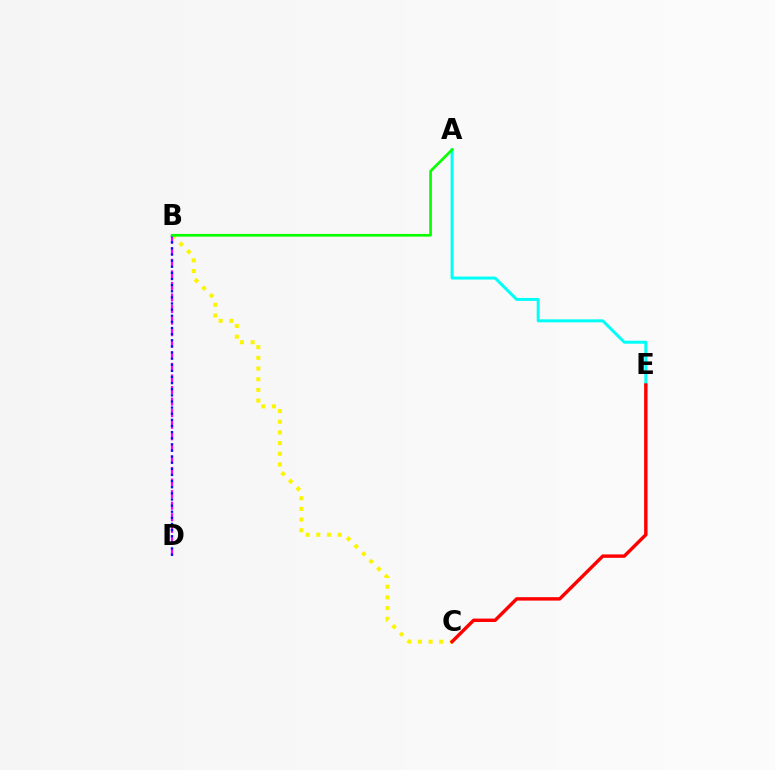{('B', 'C'): [{'color': '#fcf500', 'line_style': 'dotted', 'thickness': 2.9}], ('A', 'E'): [{'color': '#00fff6', 'line_style': 'solid', 'thickness': 2.15}], ('B', 'D'): [{'color': '#ee00ff', 'line_style': 'dashed', 'thickness': 1.57}, {'color': '#0010ff', 'line_style': 'dotted', 'thickness': 1.66}], ('A', 'B'): [{'color': '#08ff00', 'line_style': 'solid', 'thickness': 1.94}], ('C', 'E'): [{'color': '#ff0000', 'line_style': 'solid', 'thickness': 2.45}]}